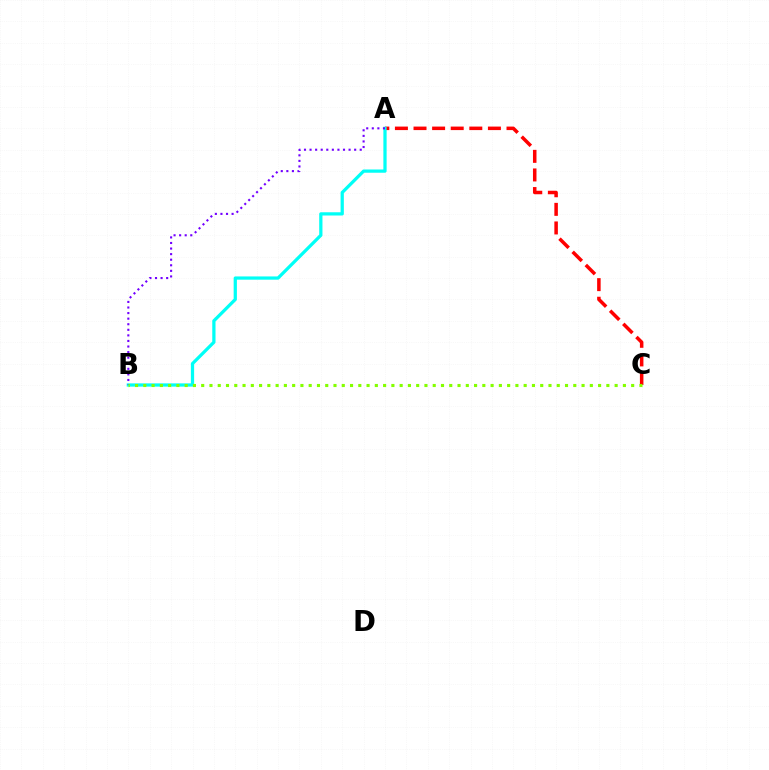{('A', 'C'): [{'color': '#ff0000', 'line_style': 'dashed', 'thickness': 2.53}], ('A', 'B'): [{'color': '#00fff6', 'line_style': 'solid', 'thickness': 2.34}, {'color': '#7200ff', 'line_style': 'dotted', 'thickness': 1.51}], ('B', 'C'): [{'color': '#84ff00', 'line_style': 'dotted', 'thickness': 2.25}]}